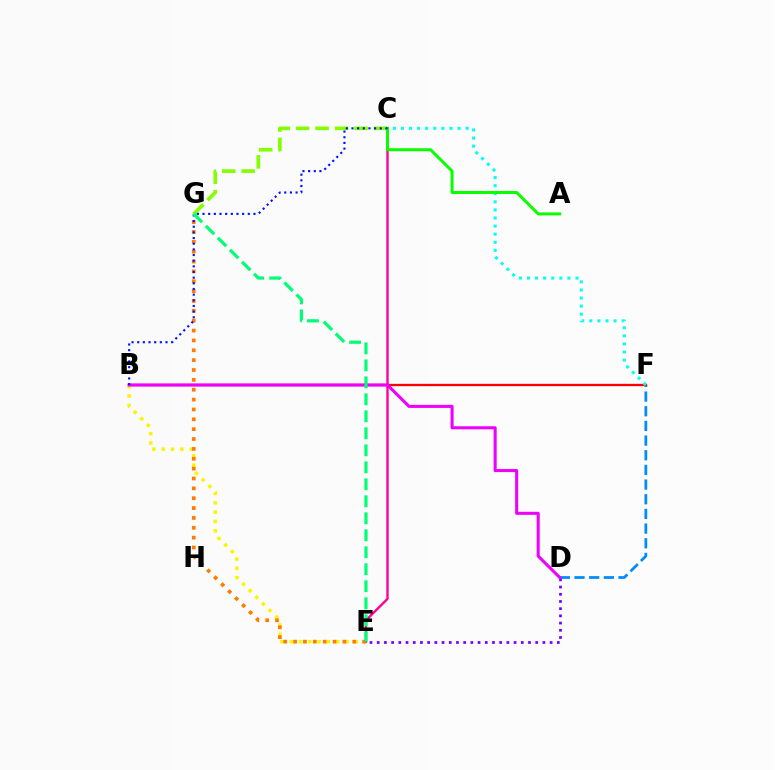{('C', 'E'): [{'color': '#ff0094', 'line_style': 'solid', 'thickness': 1.7}], ('D', 'F'): [{'color': '#008cff', 'line_style': 'dashed', 'thickness': 1.99}], ('B', 'F'): [{'color': '#ff0000', 'line_style': 'solid', 'thickness': 1.66}], ('C', 'F'): [{'color': '#00fff6', 'line_style': 'dotted', 'thickness': 2.2}], ('B', 'E'): [{'color': '#fcf500', 'line_style': 'dotted', 'thickness': 2.53}], ('C', 'G'): [{'color': '#84ff00', 'line_style': 'dashed', 'thickness': 2.64}], ('E', 'G'): [{'color': '#ff7c00', 'line_style': 'dotted', 'thickness': 2.68}, {'color': '#00ff74', 'line_style': 'dashed', 'thickness': 2.31}], ('D', 'E'): [{'color': '#7200ff', 'line_style': 'dotted', 'thickness': 1.96}], ('B', 'D'): [{'color': '#ee00ff', 'line_style': 'solid', 'thickness': 2.21}], ('A', 'C'): [{'color': '#08ff00', 'line_style': 'solid', 'thickness': 2.15}], ('B', 'C'): [{'color': '#0010ff', 'line_style': 'dotted', 'thickness': 1.54}]}